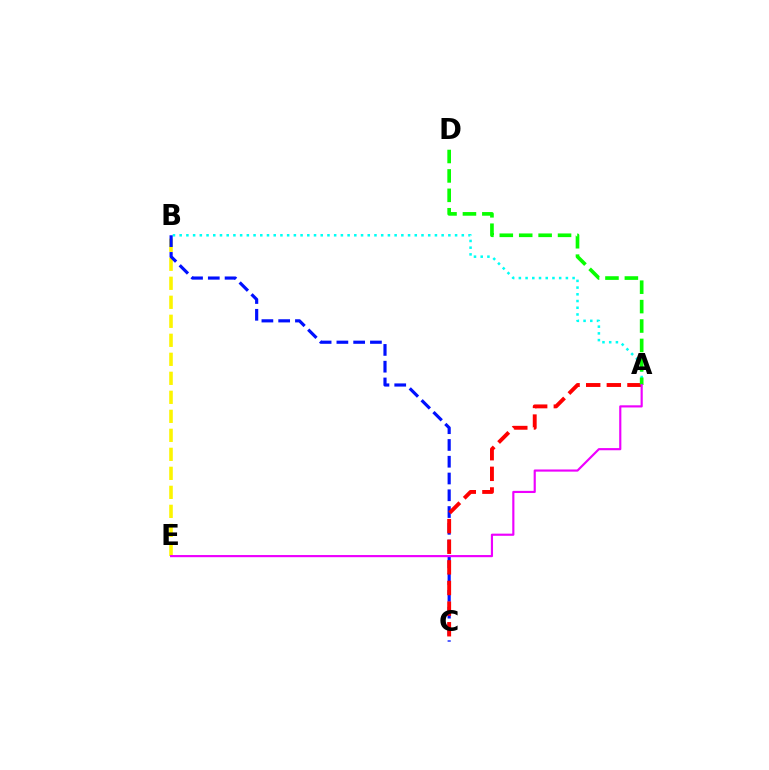{('A', 'B'): [{'color': '#00fff6', 'line_style': 'dotted', 'thickness': 1.83}], ('B', 'E'): [{'color': '#fcf500', 'line_style': 'dashed', 'thickness': 2.58}], ('B', 'C'): [{'color': '#0010ff', 'line_style': 'dashed', 'thickness': 2.28}], ('A', 'C'): [{'color': '#ff0000', 'line_style': 'dashed', 'thickness': 2.8}], ('A', 'D'): [{'color': '#08ff00', 'line_style': 'dashed', 'thickness': 2.64}], ('A', 'E'): [{'color': '#ee00ff', 'line_style': 'solid', 'thickness': 1.55}]}